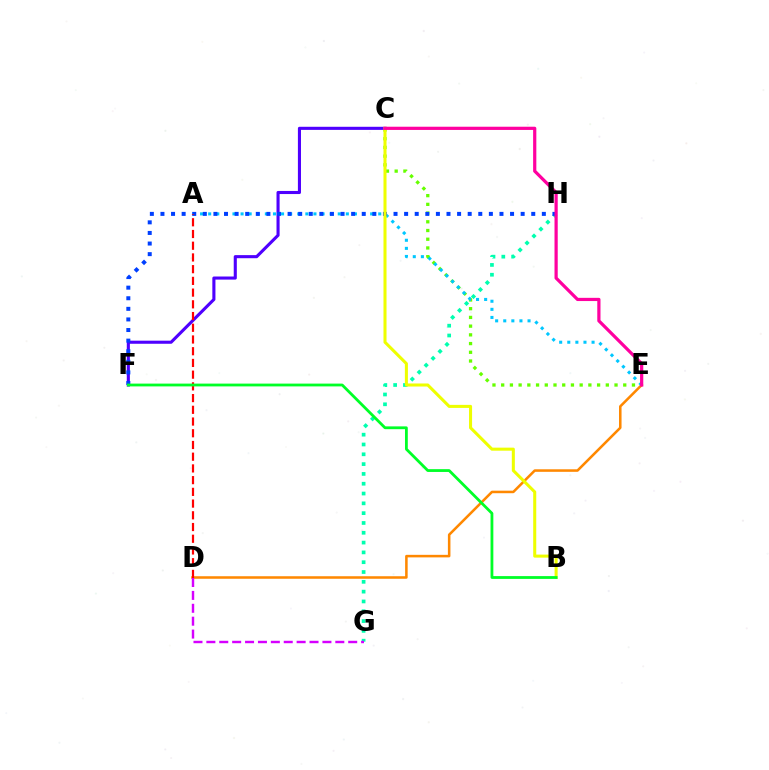{('C', 'E'): [{'color': '#66ff00', 'line_style': 'dotted', 'thickness': 2.37}, {'color': '#ff00a0', 'line_style': 'solid', 'thickness': 2.31}], ('C', 'F'): [{'color': '#4f00ff', 'line_style': 'solid', 'thickness': 2.23}], ('G', 'H'): [{'color': '#00ffaf', 'line_style': 'dotted', 'thickness': 2.67}], ('D', 'E'): [{'color': '#ff8800', 'line_style': 'solid', 'thickness': 1.83}], ('A', 'E'): [{'color': '#00c7ff', 'line_style': 'dotted', 'thickness': 2.2}], ('F', 'H'): [{'color': '#003fff', 'line_style': 'dotted', 'thickness': 2.88}], ('D', 'G'): [{'color': '#d600ff', 'line_style': 'dashed', 'thickness': 1.75}], ('B', 'C'): [{'color': '#eeff00', 'line_style': 'solid', 'thickness': 2.19}], ('A', 'D'): [{'color': '#ff0000', 'line_style': 'dashed', 'thickness': 1.59}], ('B', 'F'): [{'color': '#00ff27', 'line_style': 'solid', 'thickness': 2.02}]}